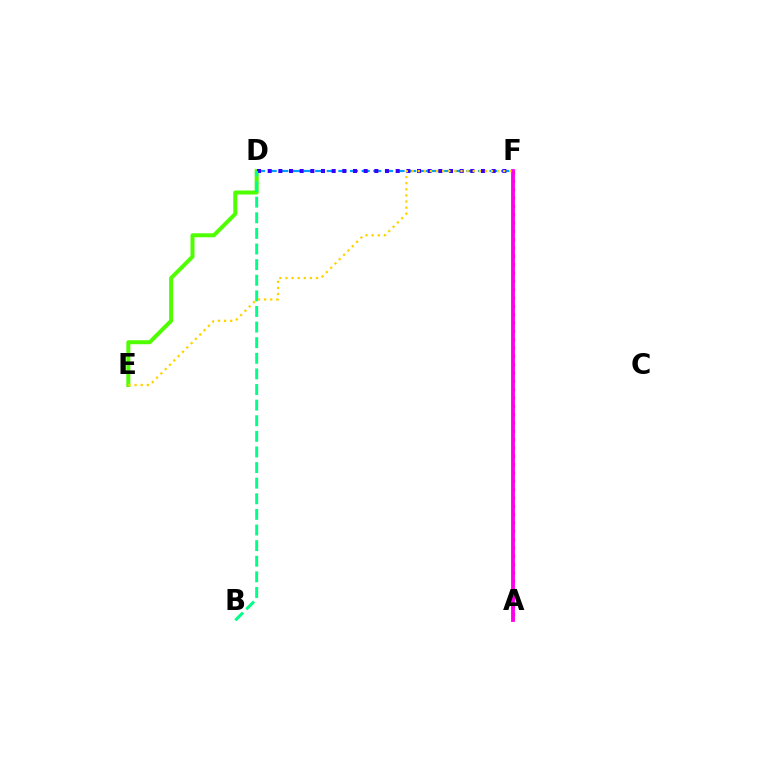{('D', 'F'): [{'color': '#009eff', 'line_style': 'dashed', 'thickness': 1.58}, {'color': '#3700ff', 'line_style': 'dotted', 'thickness': 2.9}], ('A', 'F'): [{'color': '#ff0000', 'line_style': 'dotted', 'thickness': 2.26}, {'color': '#ff00ed', 'line_style': 'solid', 'thickness': 2.76}], ('D', 'E'): [{'color': '#4fff00', 'line_style': 'solid', 'thickness': 2.87}], ('B', 'D'): [{'color': '#00ff86', 'line_style': 'dashed', 'thickness': 2.12}], ('E', 'F'): [{'color': '#ffd500', 'line_style': 'dotted', 'thickness': 1.66}]}